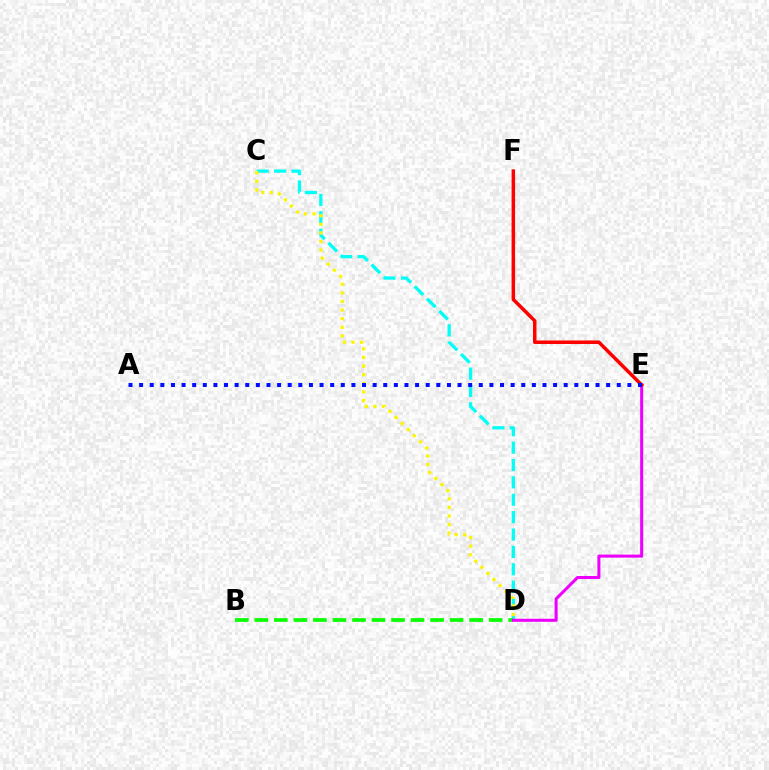{('C', 'D'): [{'color': '#00fff6', 'line_style': 'dashed', 'thickness': 2.36}, {'color': '#fcf500', 'line_style': 'dotted', 'thickness': 2.34}], ('B', 'D'): [{'color': '#08ff00', 'line_style': 'dashed', 'thickness': 2.65}], ('D', 'E'): [{'color': '#ee00ff', 'line_style': 'solid', 'thickness': 2.19}], ('E', 'F'): [{'color': '#ff0000', 'line_style': 'solid', 'thickness': 2.53}], ('A', 'E'): [{'color': '#0010ff', 'line_style': 'dotted', 'thickness': 2.88}]}